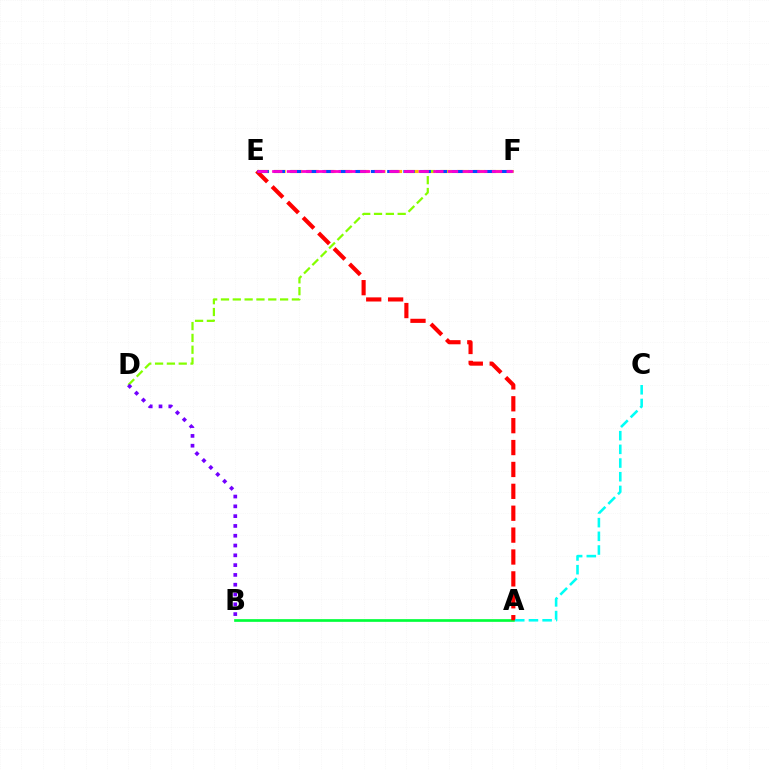{('E', 'F'): [{'color': '#ffbd00', 'line_style': 'dashed', 'thickness': 2.26}, {'color': '#004bff', 'line_style': 'dashed', 'thickness': 2.2}, {'color': '#ff00cf', 'line_style': 'dashed', 'thickness': 1.99}], ('A', 'B'): [{'color': '#00ff39', 'line_style': 'solid', 'thickness': 1.93}], ('A', 'E'): [{'color': '#ff0000', 'line_style': 'dashed', 'thickness': 2.97}], ('D', 'F'): [{'color': '#84ff00', 'line_style': 'dashed', 'thickness': 1.61}], ('A', 'C'): [{'color': '#00fff6', 'line_style': 'dashed', 'thickness': 1.86}], ('B', 'D'): [{'color': '#7200ff', 'line_style': 'dotted', 'thickness': 2.66}]}